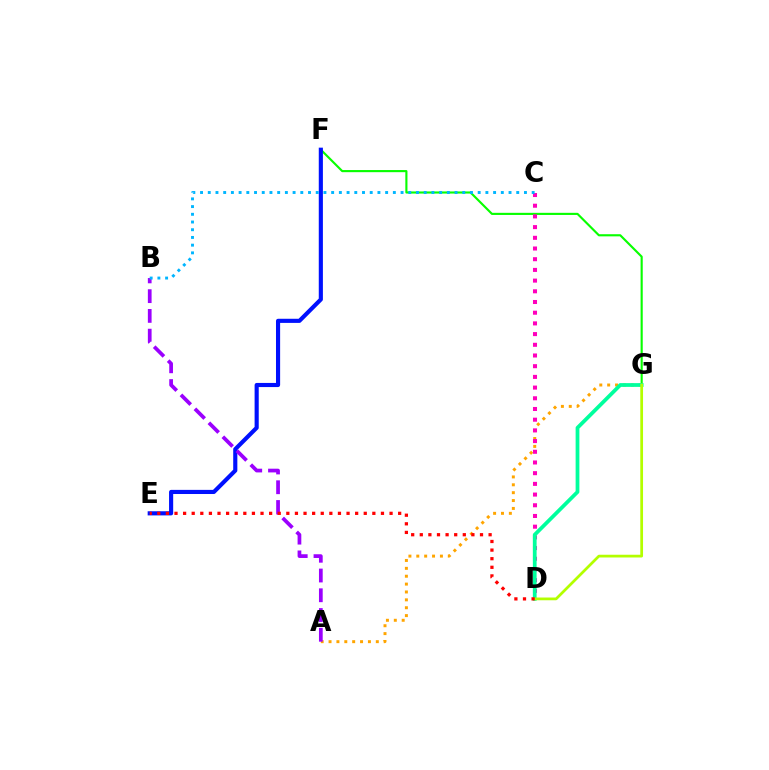{('F', 'G'): [{'color': '#08ff00', 'line_style': 'solid', 'thickness': 1.54}], ('A', 'G'): [{'color': '#ffa500', 'line_style': 'dotted', 'thickness': 2.14}], ('C', 'D'): [{'color': '#ff00bd', 'line_style': 'dotted', 'thickness': 2.91}], ('E', 'F'): [{'color': '#0010ff', 'line_style': 'solid', 'thickness': 2.97}], ('D', 'G'): [{'color': '#00ff9d', 'line_style': 'solid', 'thickness': 2.71}, {'color': '#b3ff00', 'line_style': 'solid', 'thickness': 1.98}], ('A', 'B'): [{'color': '#9b00ff', 'line_style': 'dashed', 'thickness': 2.68}], ('B', 'C'): [{'color': '#00b5ff', 'line_style': 'dotted', 'thickness': 2.1}], ('D', 'E'): [{'color': '#ff0000', 'line_style': 'dotted', 'thickness': 2.34}]}